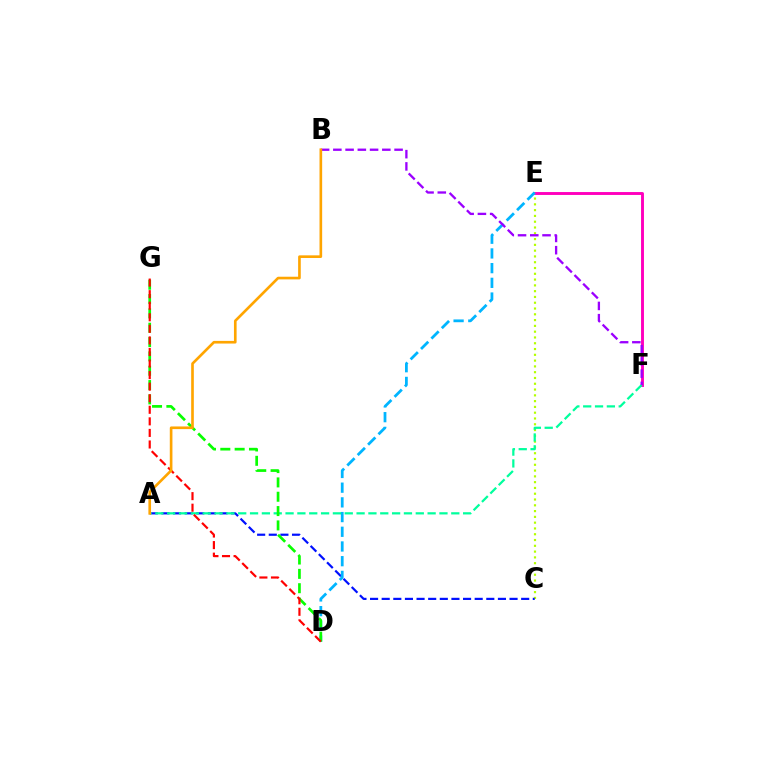{('C', 'E'): [{'color': '#b3ff00', 'line_style': 'dotted', 'thickness': 1.57}], ('E', 'F'): [{'color': '#ff00bd', 'line_style': 'solid', 'thickness': 2.09}], ('A', 'C'): [{'color': '#0010ff', 'line_style': 'dashed', 'thickness': 1.58}], ('D', 'E'): [{'color': '#00b5ff', 'line_style': 'dashed', 'thickness': 2.0}], ('A', 'F'): [{'color': '#00ff9d', 'line_style': 'dashed', 'thickness': 1.61}], ('D', 'G'): [{'color': '#08ff00', 'line_style': 'dashed', 'thickness': 1.95}, {'color': '#ff0000', 'line_style': 'dashed', 'thickness': 1.57}], ('B', 'F'): [{'color': '#9b00ff', 'line_style': 'dashed', 'thickness': 1.66}], ('A', 'B'): [{'color': '#ffa500', 'line_style': 'solid', 'thickness': 1.91}]}